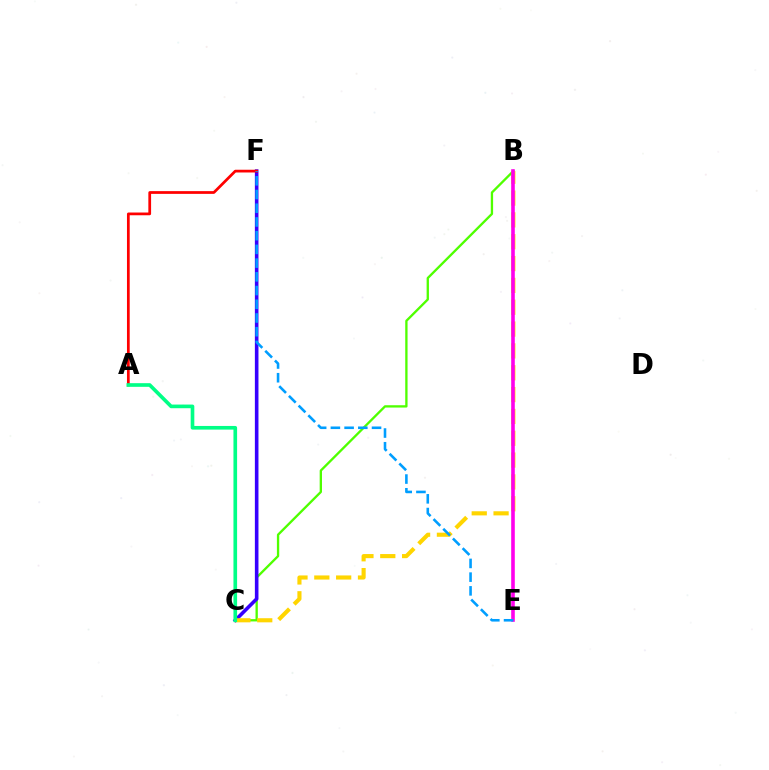{('B', 'C'): [{'color': '#4fff00', 'line_style': 'solid', 'thickness': 1.67}, {'color': '#ffd500', 'line_style': 'dashed', 'thickness': 2.97}], ('C', 'F'): [{'color': '#3700ff', 'line_style': 'solid', 'thickness': 2.59}], ('B', 'E'): [{'color': '#ff00ed', 'line_style': 'solid', 'thickness': 2.59}], ('A', 'F'): [{'color': '#ff0000', 'line_style': 'solid', 'thickness': 1.97}], ('A', 'C'): [{'color': '#00ff86', 'line_style': 'solid', 'thickness': 2.63}], ('E', 'F'): [{'color': '#009eff', 'line_style': 'dashed', 'thickness': 1.86}]}